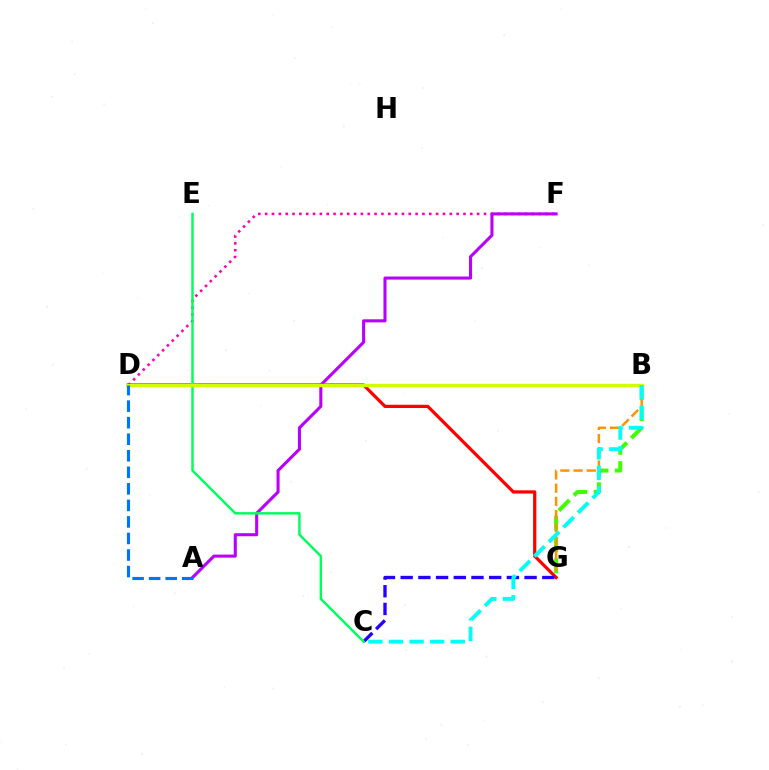{('D', 'F'): [{'color': '#ff00ac', 'line_style': 'dotted', 'thickness': 1.86}], ('B', 'G'): [{'color': '#3dff00', 'line_style': 'dashed', 'thickness': 2.89}, {'color': '#ff9400', 'line_style': 'dashed', 'thickness': 1.79}], ('D', 'G'): [{'color': '#ff0000', 'line_style': 'solid', 'thickness': 2.33}], ('C', 'G'): [{'color': '#2500ff', 'line_style': 'dashed', 'thickness': 2.41}], ('A', 'F'): [{'color': '#b900ff', 'line_style': 'solid', 'thickness': 2.21}], ('C', 'E'): [{'color': '#00ff5c', 'line_style': 'solid', 'thickness': 1.76}], ('B', 'D'): [{'color': '#d1ff00', 'line_style': 'solid', 'thickness': 2.46}], ('A', 'D'): [{'color': '#0074ff', 'line_style': 'dashed', 'thickness': 2.25}], ('B', 'C'): [{'color': '#00fff6', 'line_style': 'dashed', 'thickness': 2.8}]}